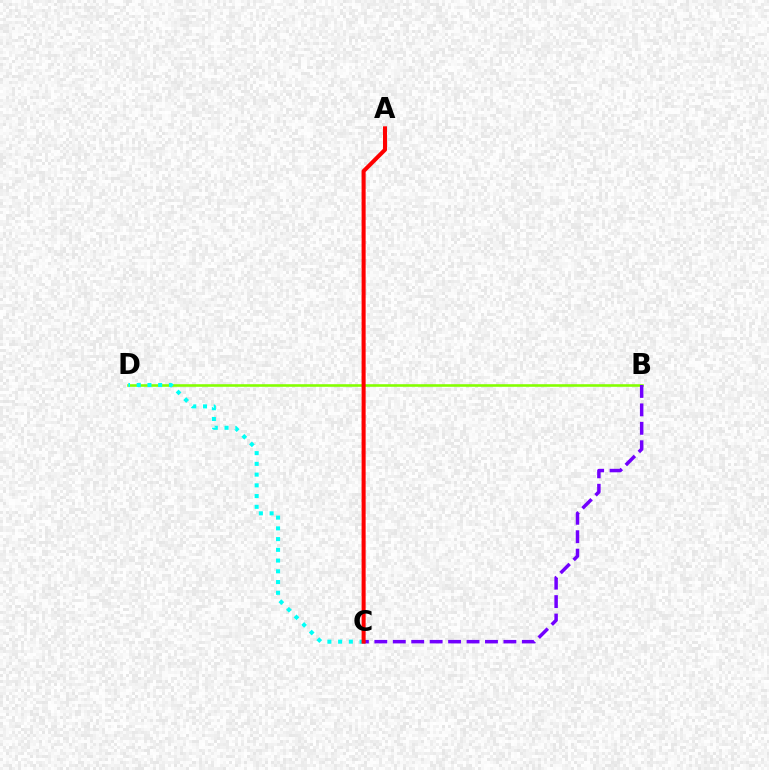{('B', 'D'): [{'color': '#84ff00', 'line_style': 'solid', 'thickness': 1.87}], ('C', 'D'): [{'color': '#00fff6', 'line_style': 'dotted', 'thickness': 2.92}], ('B', 'C'): [{'color': '#7200ff', 'line_style': 'dashed', 'thickness': 2.5}], ('A', 'C'): [{'color': '#ff0000', 'line_style': 'solid', 'thickness': 2.91}]}